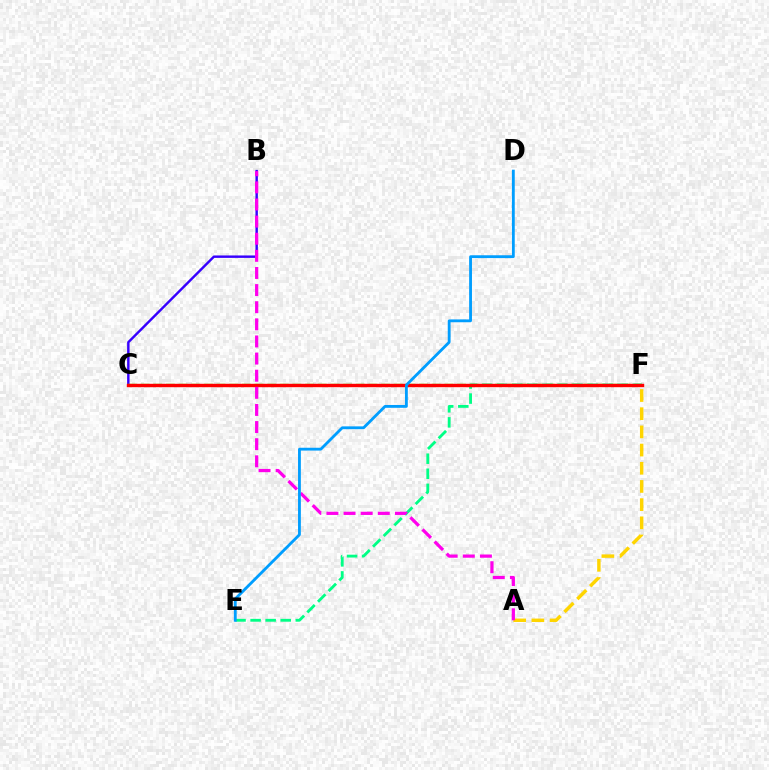{('B', 'C'): [{'color': '#3700ff', 'line_style': 'solid', 'thickness': 1.75}], ('C', 'F'): [{'color': '#4fff00', 'line_style': 'dashed', 'thickness': 1.72}, {'color': '#ff0000', 'line_style': 'solid', 'thickness': 2.45}], ('A', 'F'): [{'color': '#ffd500', 'line_style': 'dashed', 'thickness': 2.47}], ('E', 'F'): [{'color': '#00ff86', 'line_style': 'dashed', 'thickness': 2.05}], ('A', 'B'): [{'color': '#ff00ed', 'line_style': 'dashed', 'thickness': 2.33}], ('D', 'E'): [{'color': '#009eff', 'line_style': 'solid', 'thickness': 2.04}]}